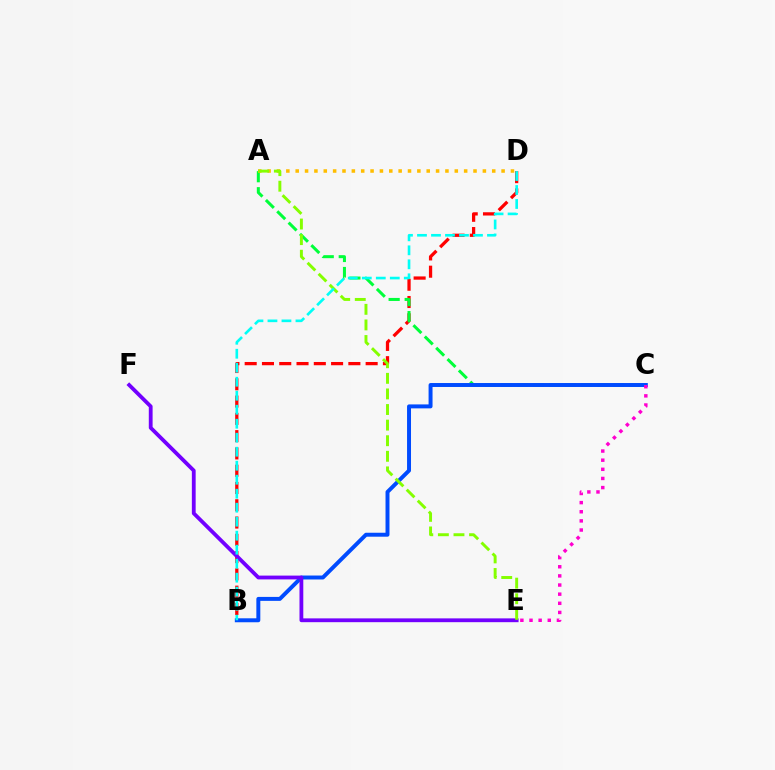{('B', 'D'): [{'color': '#ff0000', 'line_style': 'dashed', 'thickness': 2.35}, {'color': '#00fff6', 'line_style': 'dashed', 'thickness': 1.9}], ('A', 'C'): [{'color': '#00ff39', 'line_style': 'dashed', 'thickness': 2.18}], ('B', 'C'): [{'color': '#004bff', 'line_style': 'solid', 'thickness': 2.85}], ('E', 'F'): [{'color': '#7200ff', 'line_style': 'solid', 'thickness': 2.74}], ('C', 'E'): [{'color': '#ff00cf', 'line_style': 'dotted', 'thickness': 2.48}], ('A', 'D'): [{'color': '#ffbd00', 'line_style': 'dotted', 'thickness': 2.54}], ('A', 'E'): [{'color': '#84ff00', 'line_style': 'dashed', 'thickness': 2.12}]}